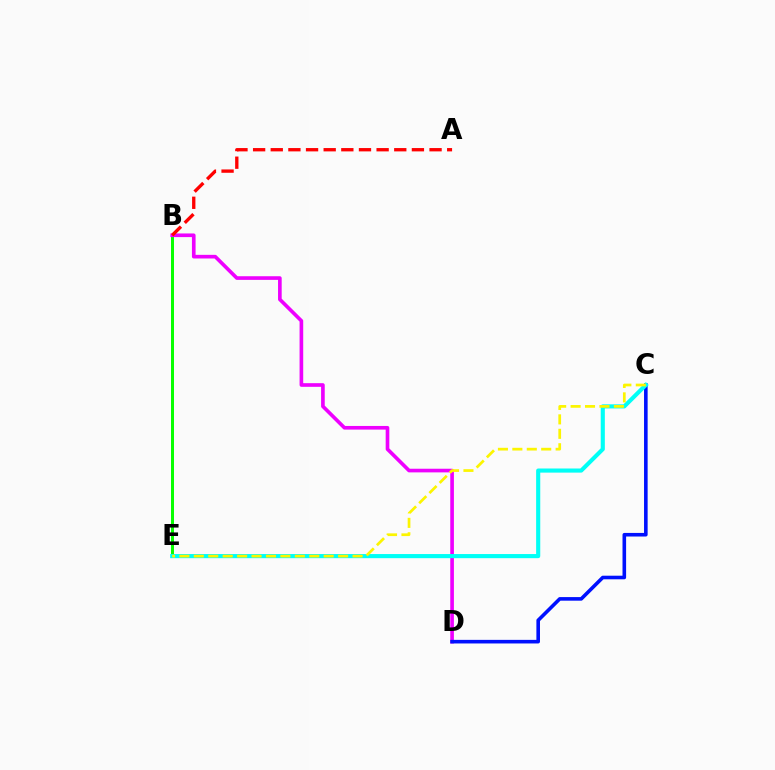{('B', 'E'): [{'color': '#08ff00', 'line_style': 'solid', 'thickness': 2.15}], ('B', 'D'): [{'color': '#ee00ff', 'line_style': 'solid', 'thickness': 2.62}], ('C', 'D'): [{'color': '#0010ff', 'line_style': 'solid', 'thickness': 2.59}], ('C', 'E'): [{'color': '#00fff6', 'line_style': 'solid', 'thickness': 2.97}, {'color': '#fcf500', 'line_style': 'dashed', 'thickness': 1.96}], ('A', 'B'): [{'color': '#ff0000', 'line_style': 'dashed', 'thickness': 2.4}]}